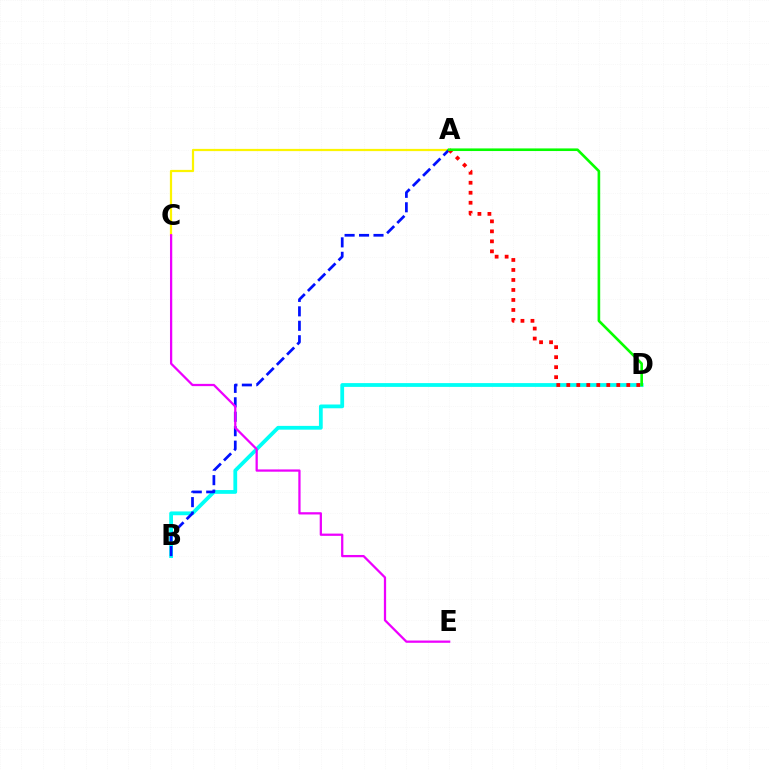{('A', 'C'): [{'color': '#fcf500', 'line_style': 'solid', 'thickness': 1.59}], ('B', 'D'): [{'color': '#00fff6', 'line_style': 'solid', 'thickness': 2.72}], ('A', 'B'): [{'color': '#0010ff', 'line_style': 'dashed', 'thickness': 1.96}], ('C', 'E'): [{'color': '#ee00ff', 'line_style': 'solid', 'thickness': 1.63}], ('A', 'D'): [{'color': '#ff0000', 'line_style': 'dotted', 'thickness': 2.72}, {'color': '#08ff00', 'line_style': 'solid', 'thickness': 1.89}]}